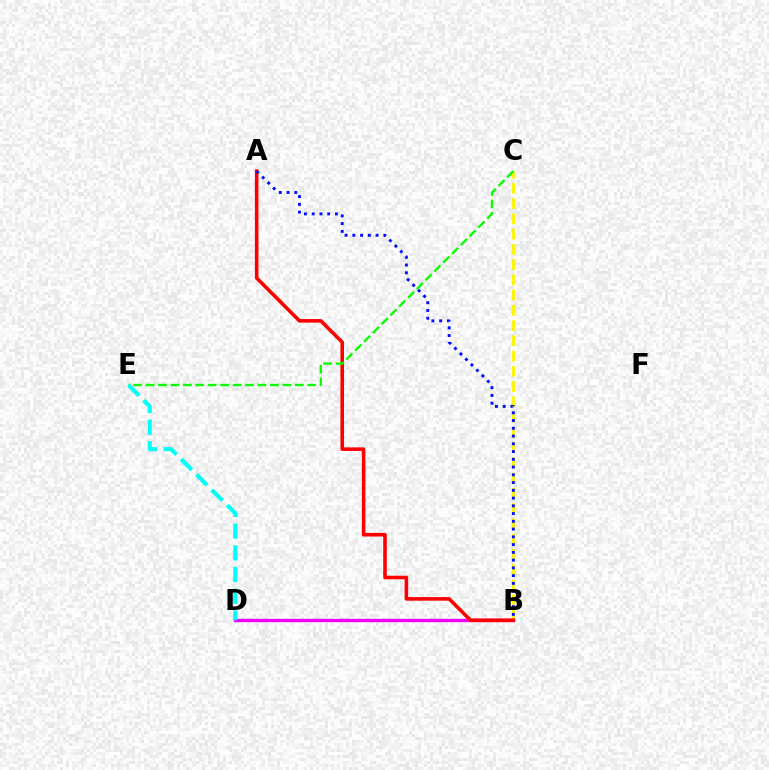{('B', 'C'): [{'color': '#fcf500', 'line_style': 'dashed', 'thickness': 2.07}], ('B', 'D'): [{'color': '#ee00ff', 'line_style': 'solid', 'thickness': 2.43}], ('A', 'B'): [{'color': '#ff0000', 'line_style': 'solid', 'thickness': 2.58}, {'color': '#0010ff', 'line_style': 'dotted', 'thickness': 2.11}], ('C', 'E'): [{'color': '#08ff00', 'line_style': 'dashed', 'thickness': 1.69}], ('D', 'E'): [{'color': '#00fff6', 'line_style': 'dashed', 'thickness': 2.95}]}